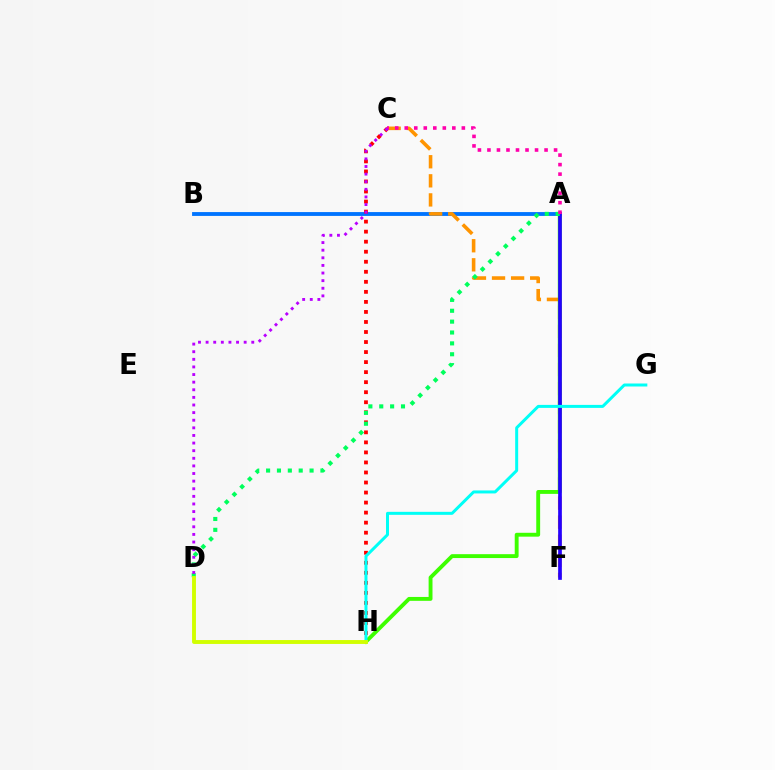{('A', 'B'): [{'color': '#0074ff', 'line_style': 'solid', 'thickness': 2.77}], ('C', 'H'): [{'color': '#ff0000', 'line_style': 'dotted', 'thickness': 2.73}], ('C', 'F'): [{'color': '#ff9400', 'line_style': 'dashed', 'thickness': 2.59}], ('A', 'H'): [{'color': '#3dff00', 'line_style': 'solid', 'thickness': 2.79}], ('A', 'F'): [{'color': '#2500ff', 'line_style': 'solid', 'thickness': 2.66}], ('G', 'H'): [{'color': '#00fff6', 'line_style': 'solid', 'thickness': 2.15}], ('A', 'D'): [{'color': '#00ff5c', 'line_style': 'dotted', 'thickness': 2.95}], ('A', 'C'): [{'color': '#ff00ac', 'line_style': 'dotted', 'thickness': 2.59}], ('C', 'D'): [{'color': '#b900ff', 'line_style': 'dotted', 'thickness': 2.07}], ('D', 'H'): [{'color': '#d1ff00', 'line_style': 'solid', 'thickness': 2.8}]}